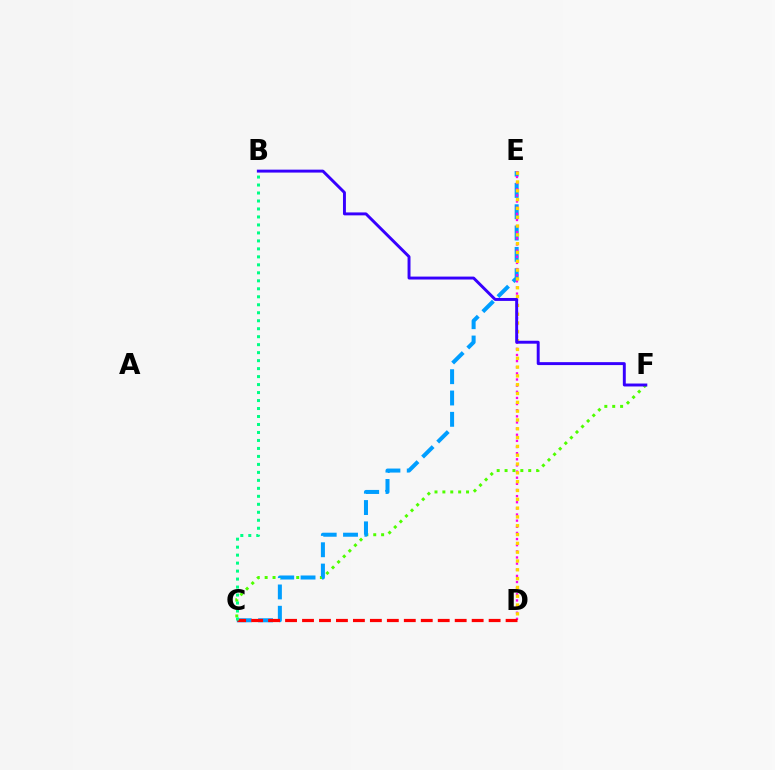{('C', 'F'): [{'color': '#4fff00', 'line_style': 'dotted', 'thickness': 2.14}], ('C', 'E'): [{'color': '#009eff', 'line_style': 'dashed', 'thickness': 2.9}], ('D', 'E'): [{'color': '#ff00ed', 'line_style': 'dotted', 'thickness': 1.67}, {'color': '#ffd500', 'line_style': 'dotted', 'thickness': 2.39}], ('C', 'D'): [{'color': '#ff0000', 'line_style': 'dashed', 'thickness': 2.3}], ('B', 'C'): [{'color': '#00ff86', 'line_style': 'dotted', 'thickness': 2.17}], ('B', 'F'): [{'color': '#3700ff', 'line_style': 'solid', 'thickness': 2.11}]}